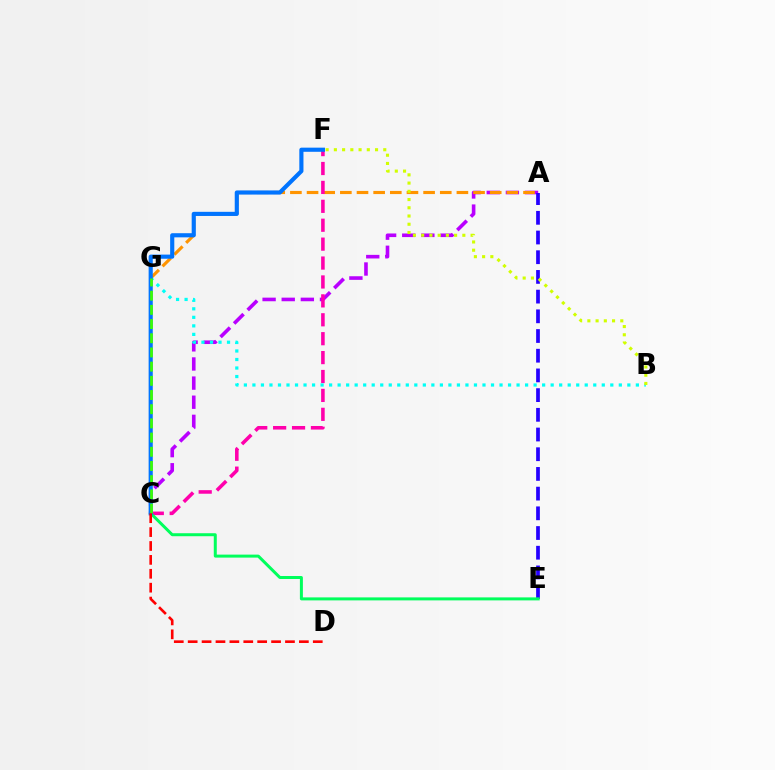{('A', 'C'): [{'color': '#b900ff', 'line_style': 'dashed', 'thickness': 2.6}], ('A', 'E'): [{'color': '#2500ff', 'line_style': 'dashed', 'thickness': 2.68}], ('A', 'G'): [{'color': '#ff9400', 'line_style': 'dashed', 'thickness': 2.26}], ('C', 'F'): [{'color': '#ff00ac', 'line_style': 'dashed', 'thickness': 2.57}, {'color': '#0074ff', 'line_style': 'solid', 'thickness': 2.98}], ('B', 'G'): [{'color': '#00fff6', 'line_style': 'dotted', 'thickness': 2.32}], ('B', 'F'): [{'color': '#d1ff00', 'line_style': 'dotted', 'thickness': 2.24}], ('C', 'E'): [{'color': '#00ff5c', 'line_style': 'solid', 'thickness': 2.16}], ('C', 'G'): [{'color': '#3dff00', 'line_style': 'dashed', 'thickness': 1.93}], ('C', 'D'): [{'color': '#ff0000', 'line_style': 'dashed', 'thickness': 1.89}]}